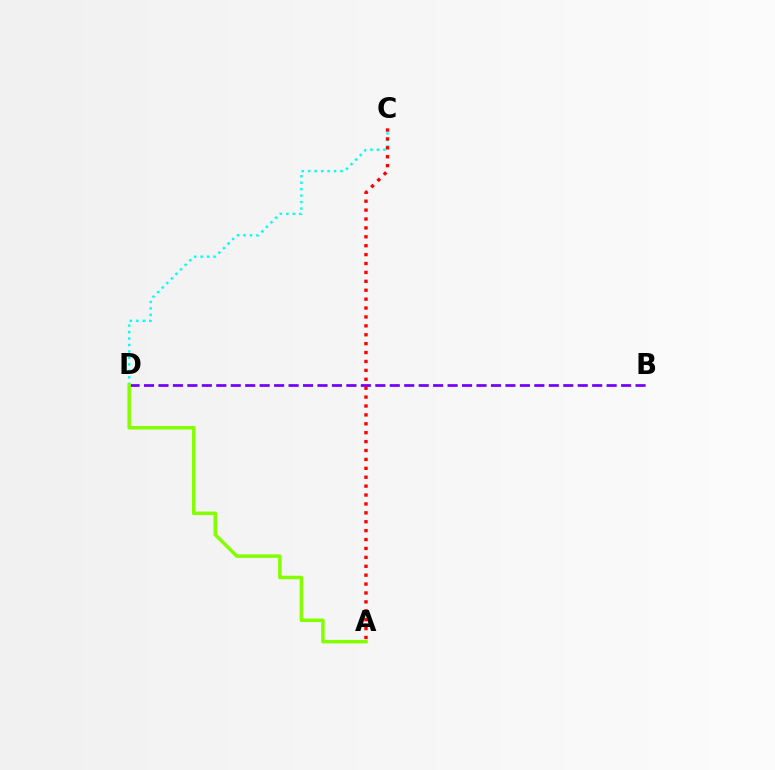{('B', 'D'): [{'color': '#7200ff', 'line_style': 'dashed', 'thickness': 1.96}], ('C', 'D'): [{'color': '#00fff6', 'line_style': 'dotted', 'thickness': 1.76}], ('A', 'C'): [{'color': '#ff0000', 'line_style': 'dotted', 'thickness': 2.42}], ('A', 'D'): [{'color': '#84ff00', 'line_style': 'solid', 'thickness': 2.54}]}